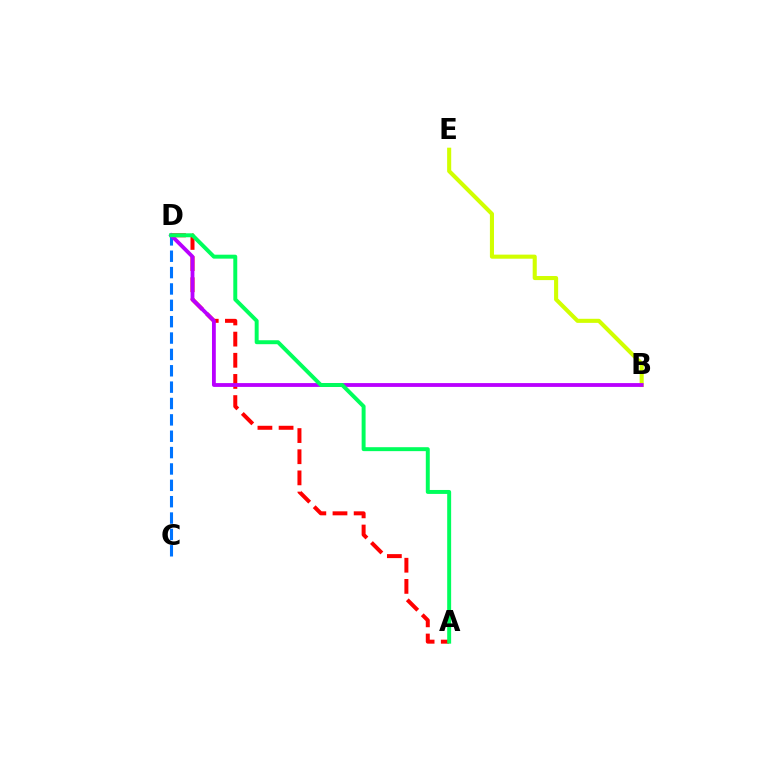{('A', 'D'): [{'color': '#ff0000', 'line_style': 'dashed', 'thickness': 2.87}, {'color': '#00ff5c', 'line_style': 'solid', 'thickness': 2.84}], ('C', 'D'): [{'color': '#0074ff', 'line_style': 'dashed', 'thickness': 2.22}], ('B', 'E'): [{'color': '#d1ff00', 'line_style': 'solid', 'thickness': 2.94}], ('B', 'D'): [{'color': '#b900ff', 'line_style': 'solid', 'thickness': 2.75}]}